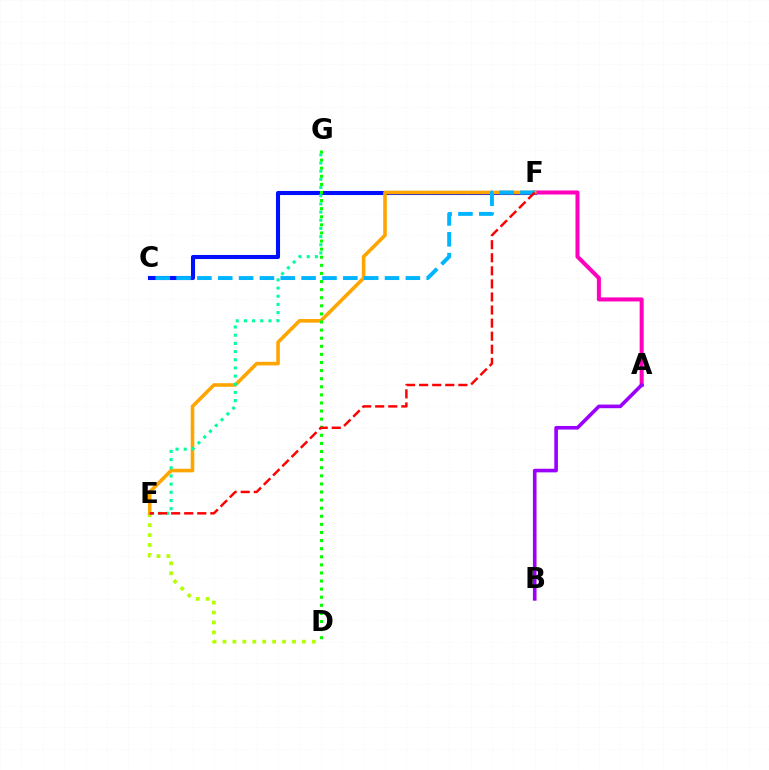{('D', 'E'): [{'color': '#b3ff00', 'line_style': 'dotted', 'thickness': 2.7}], ('C', 'F'): [{'color': '#0010ff', 'line_style': 'solid', 'thickness': 2.93}, {'color': '#00b5ff', 'line_style': 'dashed', 'thickness': 2.83}], ('A', 'F'): [{'color': '#ff00bd', 'line_style': 'solid', 'thickness': 2.91}], ('E', 'F'): [{'color': '#ffa500', 'line_style': 'solid', 'thickness': 2.59}, {'color': '#ff0000', 'line_style': 'dashed', 'thickness': 1.78}], ('E', 'G'): [{'color': '#00ff9d', 'line_style': 'dotted', 'thickness': 2.22}], ('A', 'B'): [{'color': '#9b00ff', 'line_style': 'solid', 'thickness': 2.6}], ('D', 'G'): [{'color': '#08ff00', 'line_style': 'dotted', 'thickness': 2.2}]}